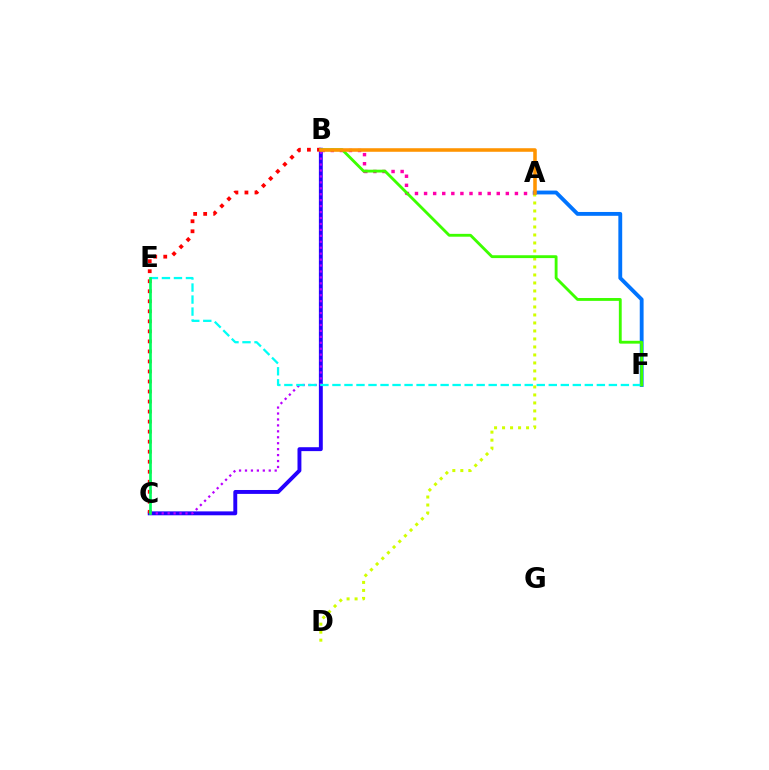{('B', 'C'): [{'color': '#2500ff', 'line_style': 'solid', 'thickness': 2.81}, {'color': '#b900ff', 'line_style': 'dotted', 'thickness': 1.61}, {'color': '#ff0000', 'line_style': 'dotted', 'thickness': 2.72}], ('A', 'B'): [{'color': '#ff00ac', 'line_style': 'dotted', 'thickness': 2.47}, {'color': '#ff9400', 'line_style': 'solid', 'thickness': 2.56}], ('A', 'D'): [{'color': '#d1ff00', 'line_style': 'dotted', 'thickness': 2.17}], ('A', 'F'): [{'color': '#0074ff', 'line_style': 'solid', 'thickness': 2.77}], ('E', 'F'): [{'color': '#00fff6', 'line_style': 'dashed', 'thickness': 1.63}], ('C', 'E'): [{'color': '#00ff5c', 'line_style': 'solid', 'thickness': 1.92}], ('B', 'F'): [{'color': '#3dff00', 'line_style': 'solid', 'thickness': 2.05}]}